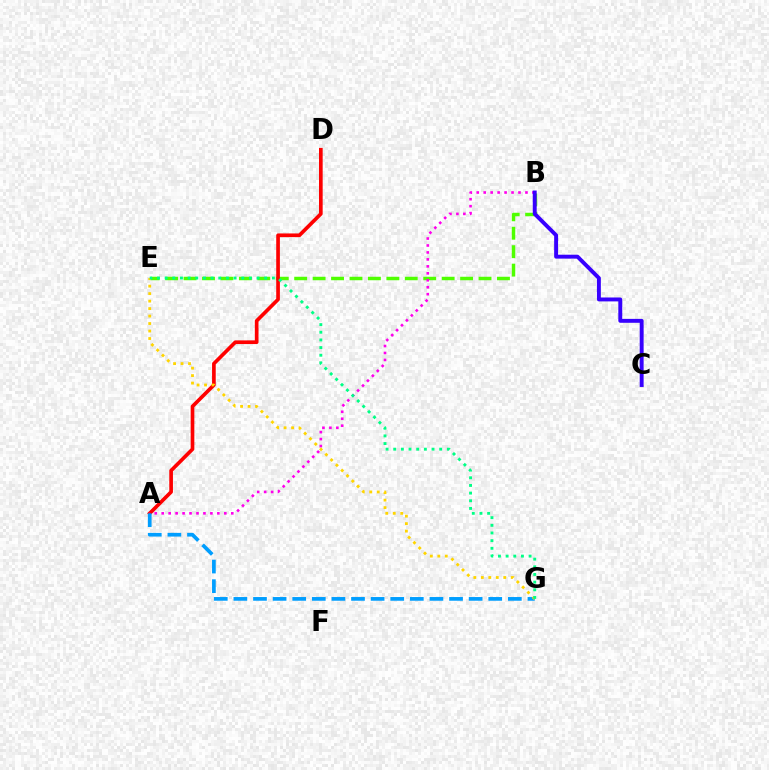{('B', 'E'): [{'color': '#4fff00', 'line_style': 'dashed', 'thickness': 2.5}], ('A', 'D'): [{'color': '#ff0000', 'line_style': 'solid', 'thickness': 2.64}], ('A', 'B'): [{'color': '#ff00ed', 'line_style': 'dotted', 'thickness': 1.89}], ('B', 'C'): [{'color': '#3700ff', 'line_style': 'solid', 'thickness': 2.82}], ('A', 'G'): [{'color': '#009eff', 'line_style': 'dashed', 'thickness': 2.66}], ('E', 'G'): [{'color': '#ffd500', 'line_style': 'dotted', 'thickness': 2.03}, {'color': '#00ff86', 'line_style': 'dotted', 'thickness': 2.08}]}